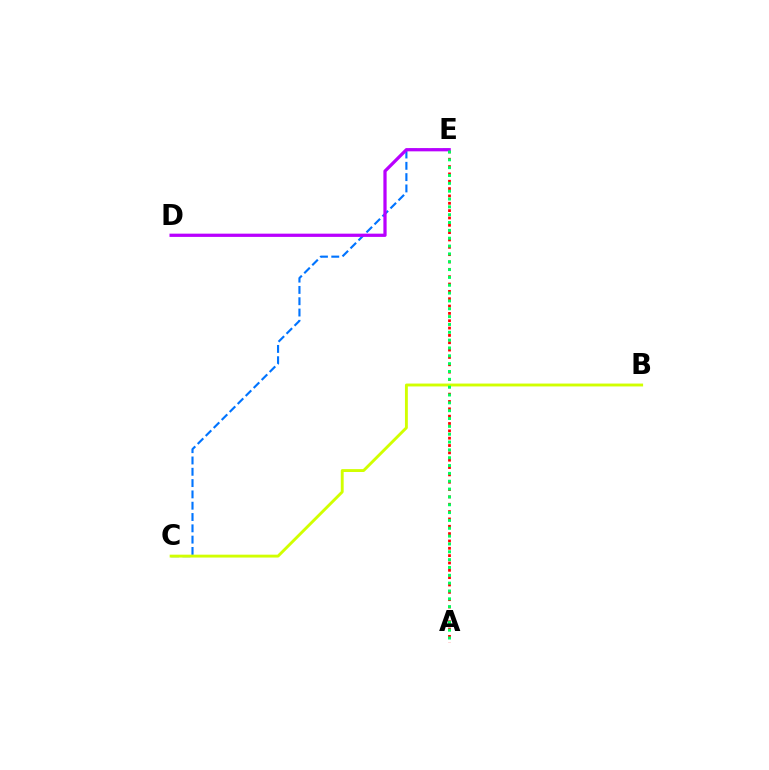{('A', 'E'): [{'color': '#ff0000', 'line_style': 'dotted', 'thickness': 1.99}, {'color': '#00ff5c', 'line_style': 'dotted', 'thickness': 2.13}], ('C', 'E'): [{'color': '#0074ff', 'line_style': 'dashed', 'thickness': 1.54}], ('D', 'E'): [{'color': '#b900ff', 'line_style': 'solid', 'thickness': 2.34}], ('B', 'C'): [{'color': '#d1ff00', 'line_style': 'solid', 'thickness': 2.07}]}